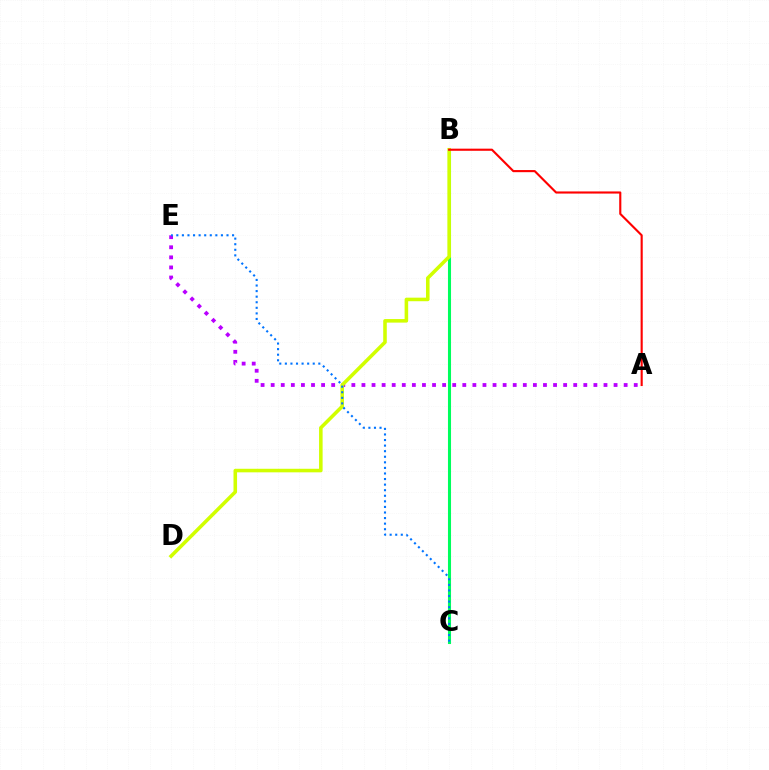{('A', 'E'): [{'color': '#b900ff', 'line_style': 'dotted', 'thickness': 2.74}], ('B', 'C'): [{'color': '#00ff5c', 'line_style': 'solid', 'thickness': 2.21}], ('B', 'D'): [{'color': '#d1ff00', 'line_style': 'solid', 'thickness': 2.56}], ('C', 'E'): [{'color': '#0074ff', 'line_style': 'dotted', 'thickness': 1.51}], ('A', 'B'): [{'color': '#ff0000', 'line_style': 'solid', 'thickness': 1.53}]}